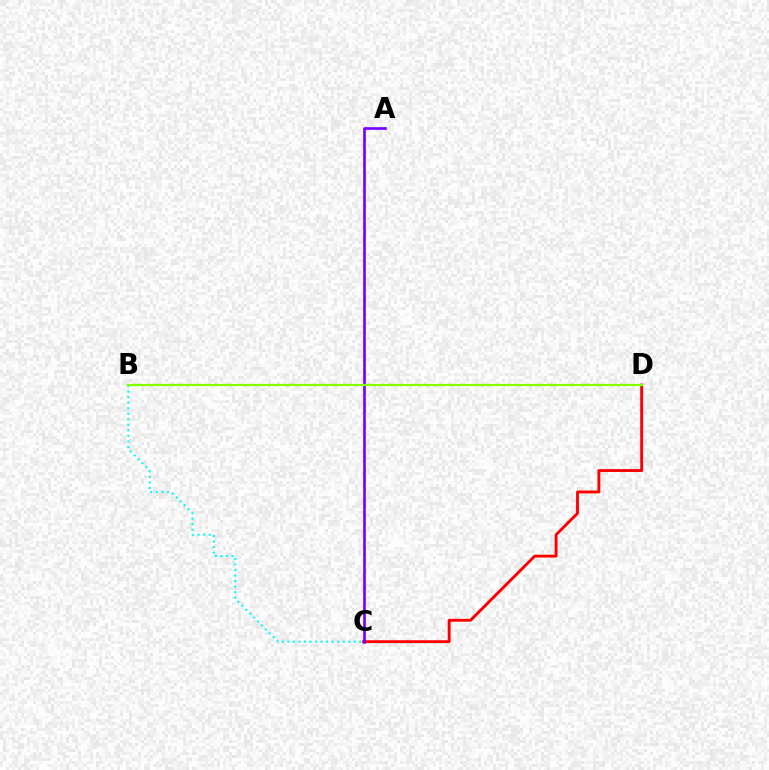{('C', 'D'): [{'color': '#ff0000', 'line_style': 'solid', 'thickness': 2.07}], ('B', 'C'): [{'color': '#00fff6', 'line_style': 'dotted', 'thickness': 1.5}], ('A', 'C'): [{'color': '#7200ff', 'line_style': 'solid', 'thickness': 1.9}], ('B', 'D'): [{'color': '#84ff00', 'line_style': 'solid', 'thickness': 1.61}]}